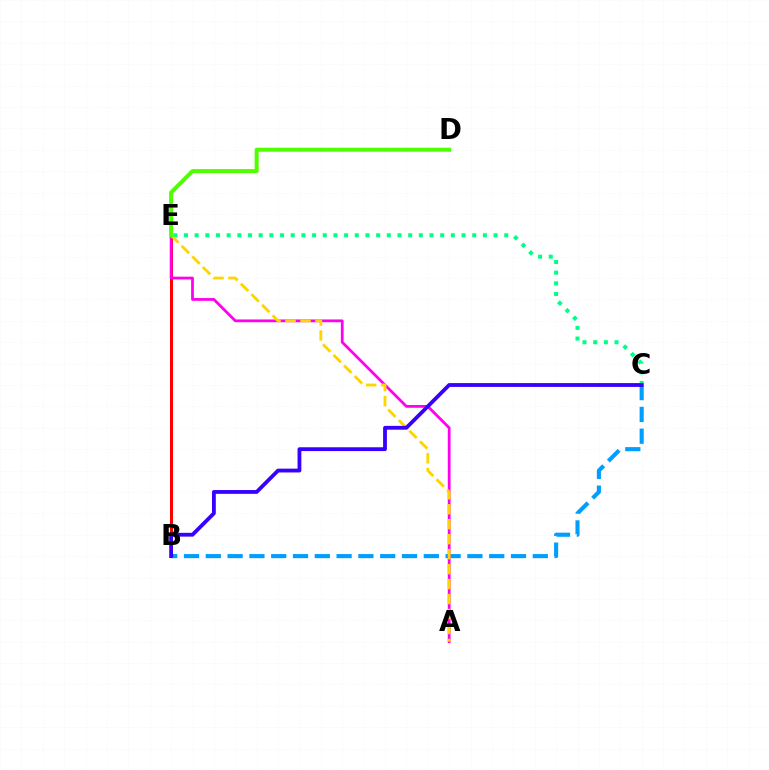{('C', 'E'): [{'color': '#00ff86', 'line_style': 'dotted', 'thickness': 2.9}], ('B', 'E'): [{'color': '#ff0000', 'line_style': 'solid', 'thickness': 2.15}], ('B', 'C'): [{'color': '#009eff', 'line_style': 'dashed', 'thickness': 2.96}, {'color': '#3700ff', 'line_style': 'solid', 'thickness': 2.74}], ('A', 'E'): [{'color': '#ff00ed', 'line_style': 'solid', 'thickness': 1.99}, {'color': '#ffd500', 'line_style': 'dashed', 'thickness': 2.03}], ('D', 'E'): [{'color': '#4fff00', 'line_style': 'solid', 'thickness': 2.9}]}